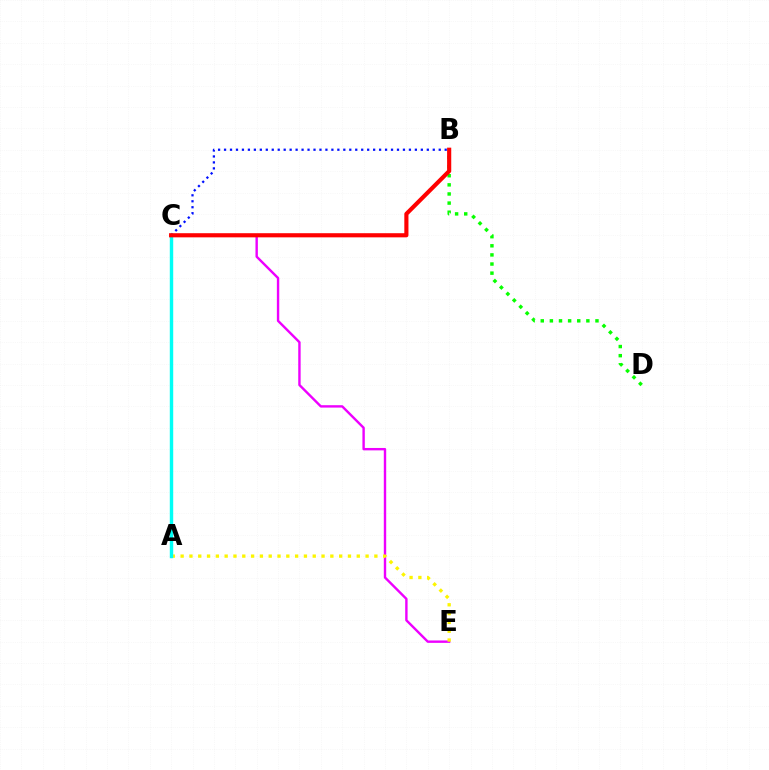{('B', 'D'): [{'color': '#08ff00', 'line_style': 'dotted', 'thickness': 2.48}], ('C', 'E'): [{'color': '#ee00ff', 'line_style': 'solid', 'thickness': 1.73}], ('B', 'C'): [{'color': '#0010ff', 'line_style': 'dotted', 'thickness': 1.62}, {'color': '#ff0000', 'line_style': 'solid', 'thickness': 2.98}], ('A', 'E'): [{'color': '#fcf500', 'line_style': 'dotted', 'thickness': 2.39}], ('A', 'C'): [{'color': '#00fff6', 'line_style': 'solid', 'thickness': 2.46}]}